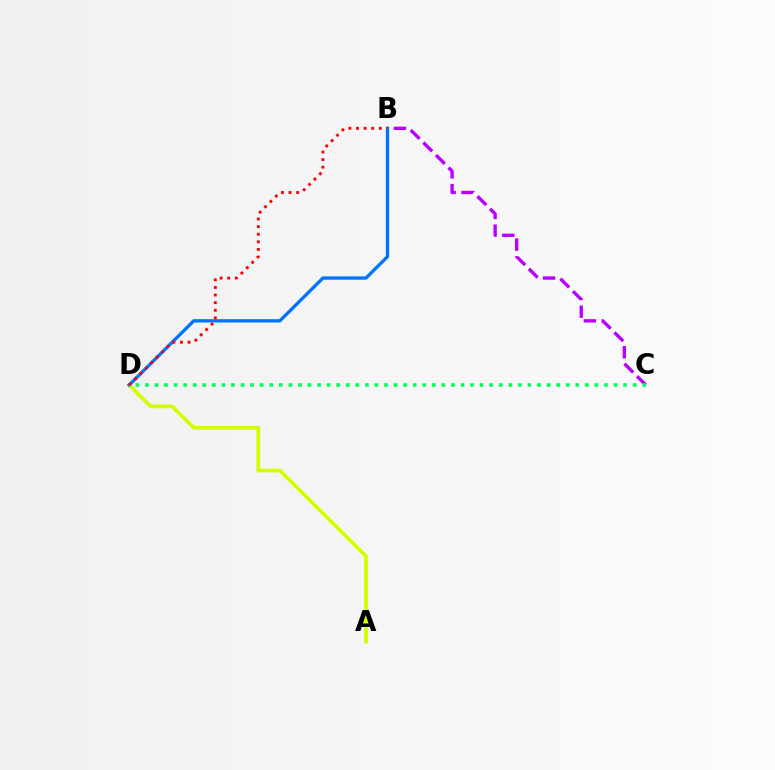{('B', 'C'): [{'color': '#b900ff', 'line_style': 'dashed', 'thickness': 2.41}], ('A', 'D'): [{'color': '#d1ff00', 'line_style': 'solid', 'thickness': 2.68}], ('B', 'D'): [{'color': '#0074ff', 'line_style': 'solid', 'thickness': 2.39}, {'color': '#ff0000', 'line_style': 'dotted', 'thickness': 2.07}], ('C', 'D'): [{'color': '#00ff5c', 'line_style': 'dotted', 'thickness': 2.6}]}